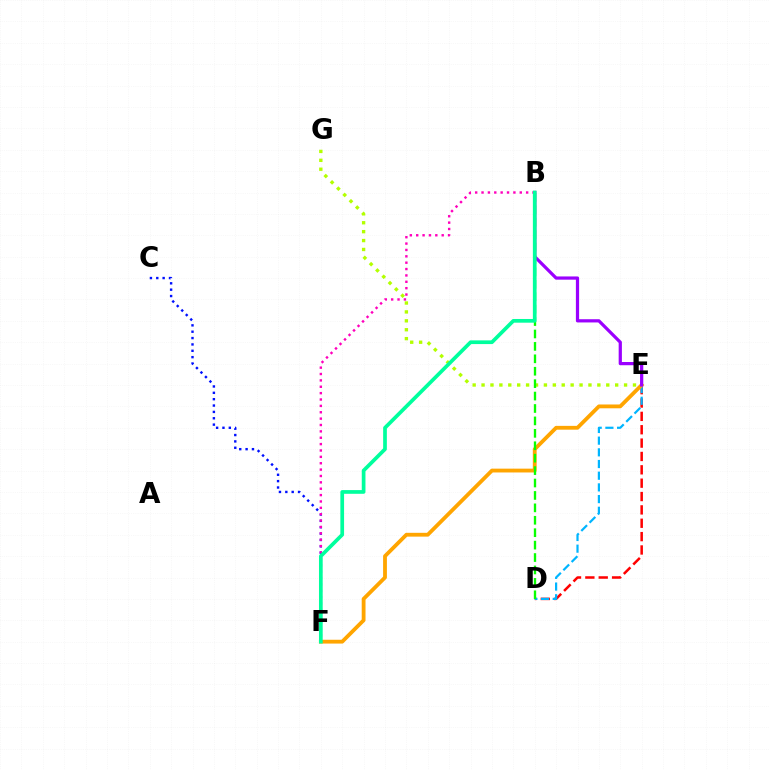{('C', 'F'): [{'color': '#0010ff', 'line_style': 'dotted', 'thickness': 1.73}], ('D', 'E'): [{'color': '#ff0000', 'line_style': 'dashed', 'thickness': 1.81}, {'color': '#00b5ff', 'line_style': 'dashed', 'thickness': 1.59}], ('E', 'G'): [{'color': '#b3ff00', 'line_style': 'dotted', 'thickness': 2.42}], ('E', 'F'): [{'color': '#ffa500', 'line_style': 'solid', 'thickness': 2.75}], ('B', 'E'): [{'color': '#9b00ff', 'line_style': 'solid', 'thickness': 2.32}], ('B', 'F'): [{'color': '#ff00bd', 'line_style': 'dotted', 'thickness': 1.73}, {'color': '#00ff9d', 'line_style': 'solid', 'thickness': 2.67}], ('B', 'D'): [{'color': '#08ff00', 'line_style': 'dashed', 'thickness': 1.69}]}